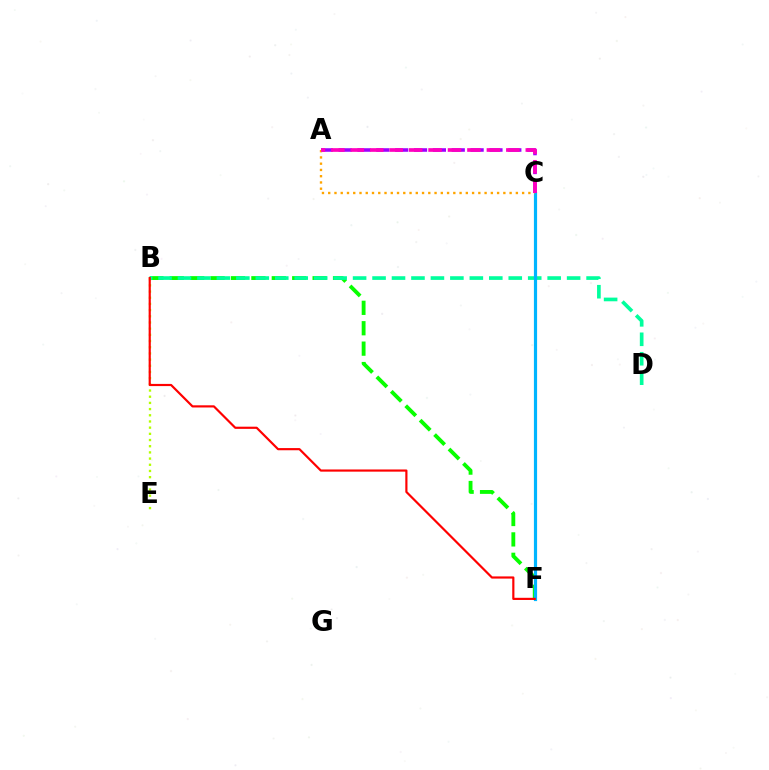{('B', 'E'): [{'color': '#b3ff00', 'line_style': 'dotted', 'thickness': 1.68}], ('B', 'F'): [{'color': '#08ff00', 'line_style': 'dashed', 'thickness': 2.77}, {'color': '#ff0000', 'line_style': 'solid', 'thickness': 1.57}], ('C', 'F'): [{'color': '#0010ff', 'line_style': 'solid', 'thickness': 1.88}, {'color': '#00b5ff', 'line_style': 'solid', 'thickness': 2.3}], ('B', 'D'): [{'color': '#00ff9d', 'line_style': 'dashed', 'thickness': 2.64}], ('A', 'C'): [{'color': '#9b00ff', 'line_style': 'dashed', 'thickness': 2.56}, {'color': '#ffa500', 'line_style': 'dotted', 'thickness': 1.7}, {'color': '#ff00bd', 'line_style': 'dashed', 'thickness': 2.64}]}